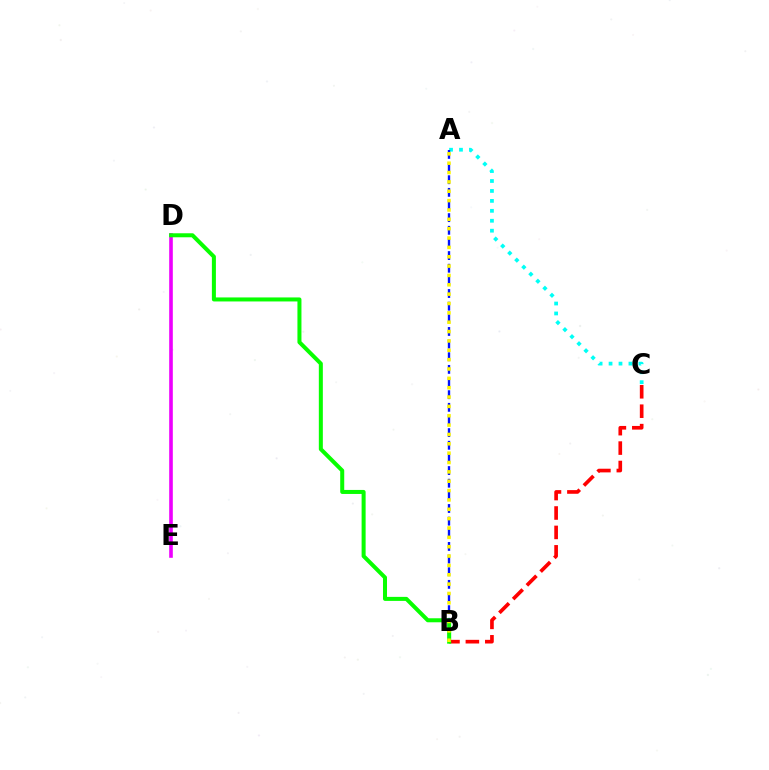{('A', 'C'): [{'color': '#00fff6', 'line_style': 'dotted', 'thickness': 2.7}], ('B', 'C'): [{'color': '#ff0000', 'line_style': 'dashed', 'thickness': 2.64}], ('D', 'E'): [{'color': '#ee00ff', 'line_style': 'solid', 'thickness': 2.61}], ('A', 'B'): [{'color': '#0010ff', 'line_style': 'dashed', 'thickness': 1.72}, {'color': '#fcf500', 'line_style': 'dotted', 'thickness': 2.54}], ('B', 'D'): [{'color': '#08ff00', 'line_style': 'solid', 'thickness': 2.89}]}